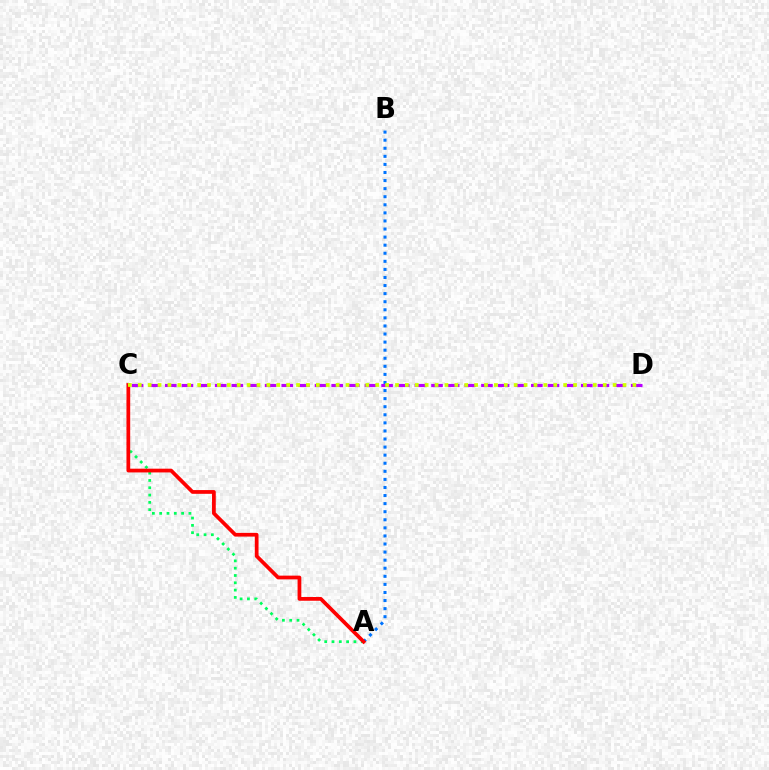{('A', 'C'): [{'color': '#00ff5c', 'line_style': 'dotted', 'thickness': 1.99}, {'color': '#ff0000', 'line_style': 'solid', 'thickness': 2.7}], ('A', 'B'): [{'color': '#0074ff', 'line_style': 'dotted', 'thickness': 2.19}], ('C', 'D'): [{'color': '#b900ff', 'line_style': 'dashed', 'thickness': 2.26}, {'color': '#d1ff00', 'line_style': 'dotted', 'thickness': 2.69}]}